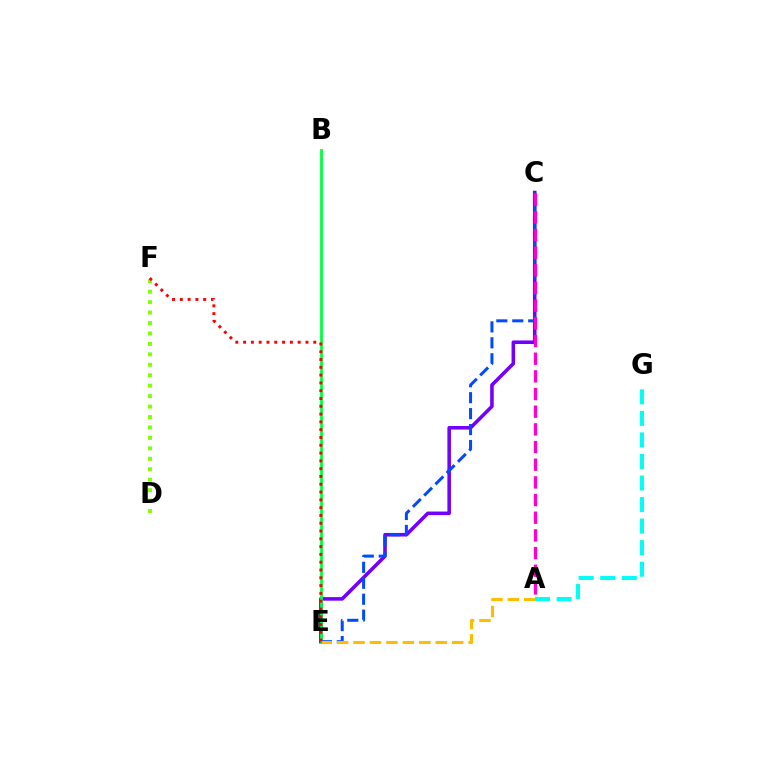{('C', 'E'): [{'color': '#7200ff', 'line_style': 'solid', 'thickness': 2.57}, {'color': '#004bff', 'line_style': 'dashed', 'thickness': 2.16}], ('D', 'F'): [{'color': '#84ff00', 'line_style': 'dotted', 'thickness': 2.84}], ('B', 'E'): [{'color': '#00ff39', 'line_style': 'solid', 'thickness': 1.99}], ('A', 'C'): [{'color': '#ff00cf', 'line_style': 'dashed', 'thickness': 2.4}], ('E', 'F'): [{'color': '#ff0000', 'line_style': 'dotted', 'thickness': 2.12}], ('A', 'E'): [{'color': '#ffbd00', 'line_style': 'dashed', 'thickness': 2.23}], ('A', 'G'): [{'color': '#00fff6', 'line_style': 'dashed', 'thickness': 2.93}]}